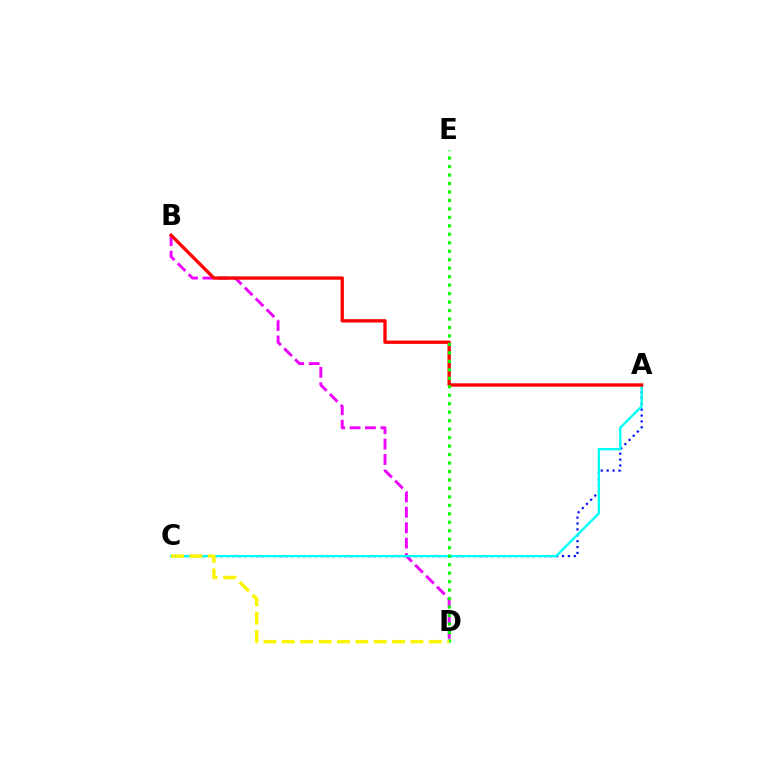{('A', 'C'): [{'color': '#0010ff', 'line_style': 'dotted', 'thickness': 1.6}, {'color': '#00fff6', 'line_style': 'solid', 'thickness': 1.68}], ('B', 'D'): [{'color': '#ee00ff', 'line_style': 'dashed', 'thickness': 2.09}], ('A', 'B'): [{'color': '#ff0000', 'line_style': 'solid', 'thickness': 2.4}], ('D', 'E'): [{'color': '#08ff00', 'line_style': 'dotted', 'thickness': 2.3}], ('C', 'D'): [{'color': '#fcf500', 'line_style': 'dashed', 'thickness': 2.5}]}